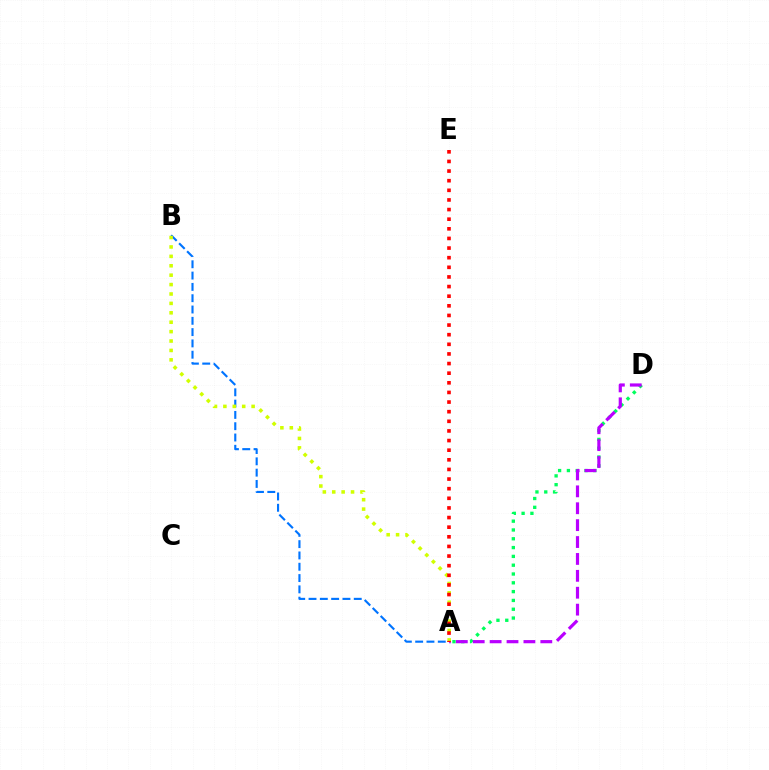{('A', 'B'): [{'color': '#0074ff', 'line_style': 'dashed', 'thickness': 1.54}, {'color': '#d1ff00', 'line_style': 'dotted', 'thickness': 2.56}], ('A', 'D'): [{'color': '#00ff5c', 'line_style': 'dotted', 'thickness': 2.39}, {'color': '#b900ff', 'line_style': 'dashed', 'thickness': 2.3}], ('A', 'E'): [{'color': '#ff0000', 'line_style': 'dotted', 'thickness': 2.62}]}